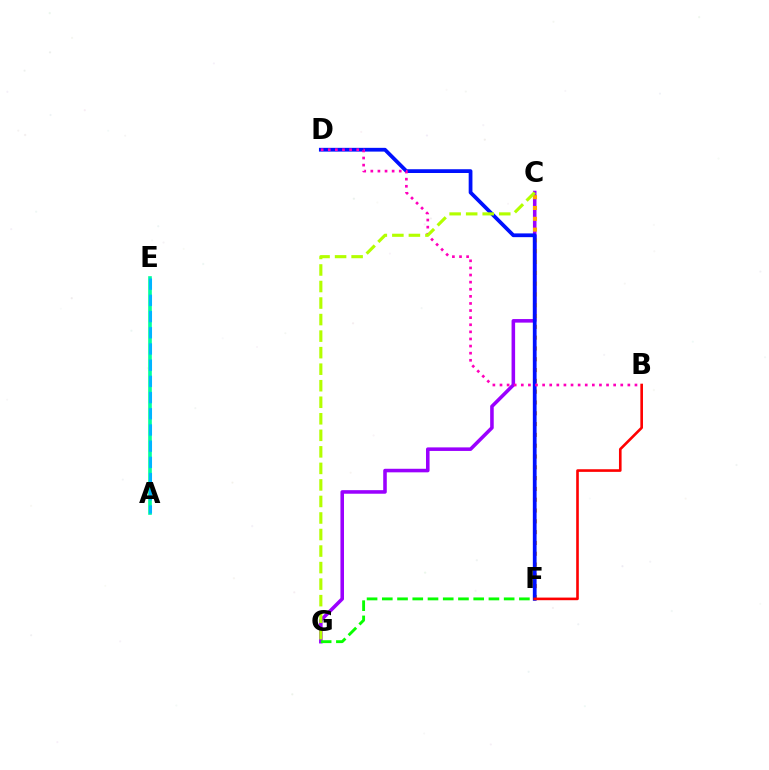{('C', 'G'): [{'color': '#9b00ff', 'line_style': 'solid', 'thickness': 2.56}, {'color': '#b3ff00', 'line_style': 'dashed', 'thickness': 2.25}], ('A', 'E'): [{'color': '#00ff9d', 'line_style': 'solid', 'thickness': 2.62}, {'color': '#00b5ff', 'line_style': 'dashed', 'thickness': 2.2}], ('F', 'G'): [{'color': '#08ff00', 'line_style': 'dashed', 'thickness': 2.07}], ('C', 'F'): [{'color': '#ffa500', 'line_style': 'dotted', 'thickness': 2.94}], ('D', 'F'): [{'color': '#0010ff', 'line_style': 'solid', 'thickness': 2.71}], ('B', 'D'): [{'color': '#ff00bd', 'line_style': 'dotted', 'thickness': 1.93}], ('B', 'F'): [{'color': '#ff0000', 'line_style': 'solid', 'thickness': 1.89}]}